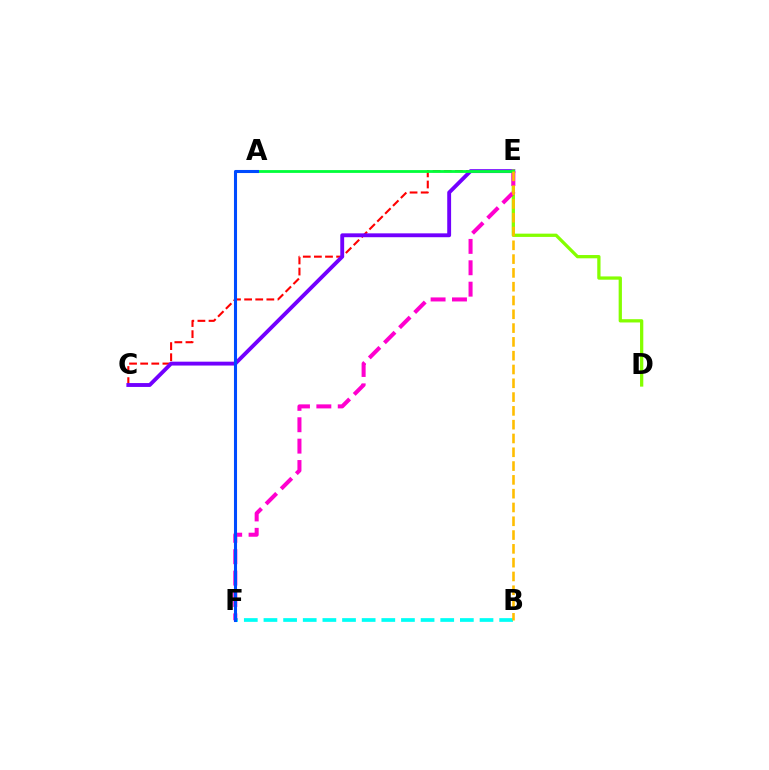{('C', 'E'): [{'color': '#ff0000', 'line_style': 'dashed', 'thickness': 1.51}, {'color': '#7200ff', 'line_style': 'solid', 'thickness': 2.79}], ('B', 'F'): [{'color': '#00fff6', 'line_style': 'dashed', 'thickness': 2.67}], ('D', 'E'): [{'color': '#84ff00', 'line_style': 'solid', 'thickness': 2.35}], ('E', 'F'): [{'color': '#ff00cf', 'line_style': 'dashed', 'thickness': 2.9}], ('A', 'E'): [{'color': '#00ff39', 'line_style': 'solid', 'thickness': 2.01}], ('B', 'E'): [{'color': '#ffbd00', 'line_style': 'dashed', 'thickness': 1.87}], ('A', 'F'): [{'color': '#004bff', 'line_style': 'solid', 'thickness': 2.21}]}